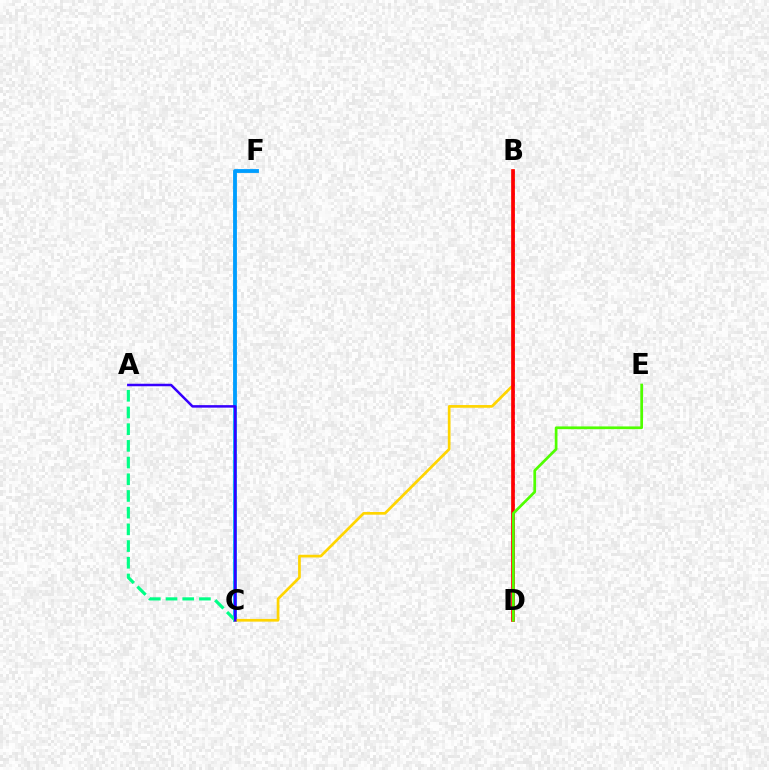{('C', 'F'): [{'color': '#009eff', 'line_style': 'solid', 'thickness': 2.76}], ('A', 'C'): [{'color': '#00ff86', 'line_style': 'dashed', 'thickness': 2.27}, {'color': '#3700ff', 'line_style': 'solid', 'thickness': 1.81}], ('B', 'C'): [{'color': '#ffd500', 'line_style': 'solid', 'thickness': 1.95}], ('B', 'D'): [{'color': '#ff00ed', 'line_style': 'dotted', 'thickness': 1.92}, {'color': '#ff0000', 'line_style': 'solid', 'thickness': 2.65}], ('D', 'E'): [{'color': '#4fff00', 'line_style': 'solid', 'thickness': 1.95}]}